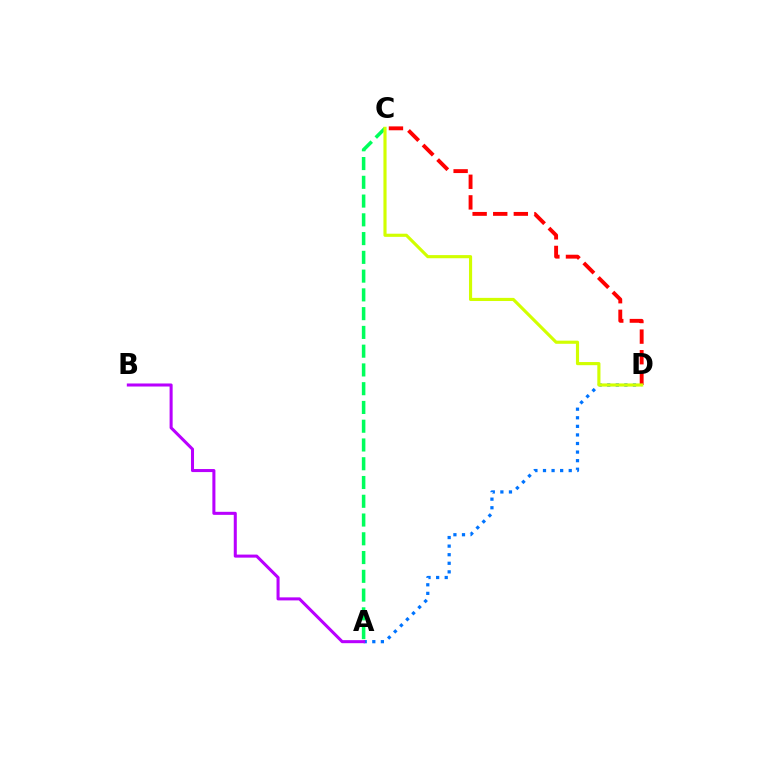{('A', 'D'): [{'color': '#0074ff', 'line_style': 'dotted', 'thickness': 2.33}], ('A', 'B'): [{'color': '#b900ff', 'line_style': 'solid', 'thickness': 2.19}], ('A', 'C'): [{'color': '#00ff5c', 'line_style': 'dashed', 'thickness': 2.55}], ('C', 'D'): [{'color': '#ff0000', 'line_style': 'dashed', 'thickness': 2.8}, {'color': '#d1ff00', 'line_style': 'solid', 'thickness': 2.26}]}